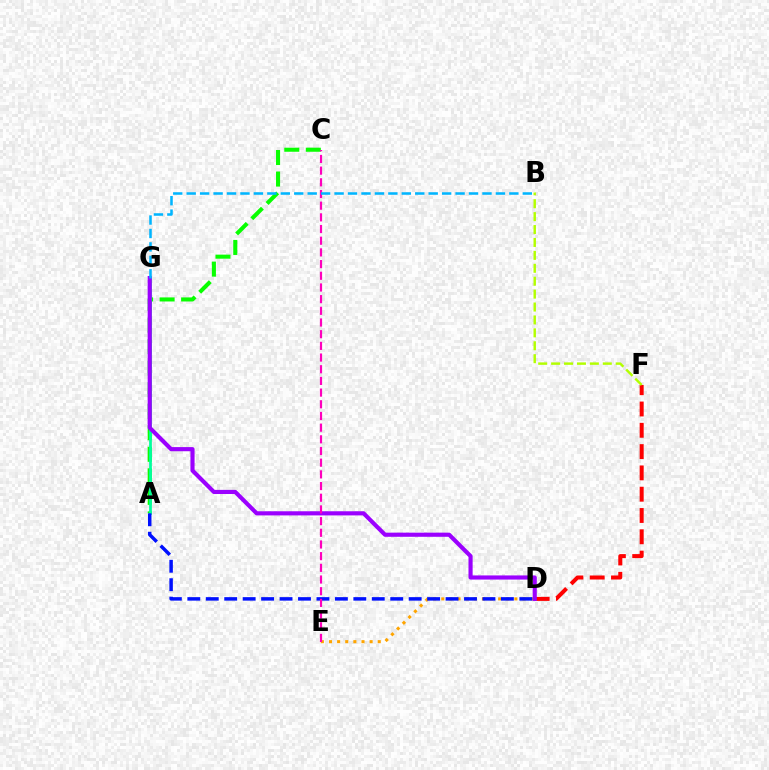{('D', 'E'): [{'color': '#ffa500', 'line_style': 'dotted', 'thickness': 2.21}], ('A', 'C'): [{'color': '#08ff00', 'line_style': 'dashed', 'thickness': 2.92}], ('D', 'F'): [{'color': '#ff0000', 'line_style': 'dashed', 'thickness': 2.89}], ('A', 'G'): [{'color': '#00ff9d', 'line_style': 'solid', 'thickness': 1.96}], ('D', 'G'): [{'color': '#9b00ff', 'line_style': 'solid', 'thickness': 2.98}], ('A', 'D'): [{'color': '#0010ff', 'line_style': 'dashed', 'thickness': 2.51}], ('B', 'F'): [{'color': '#b3ff00', 'line_style': 'dashed', 'thickness': 1.75}], ('C', 'E'): [{'color': '#ff00bd', 'line_style': 'dashed', 'thickness': 1.59}], ('B', 'G'): [{'color': '#00b5ff', 'line_style': 'dashed', 'thickness': 1.83}]}